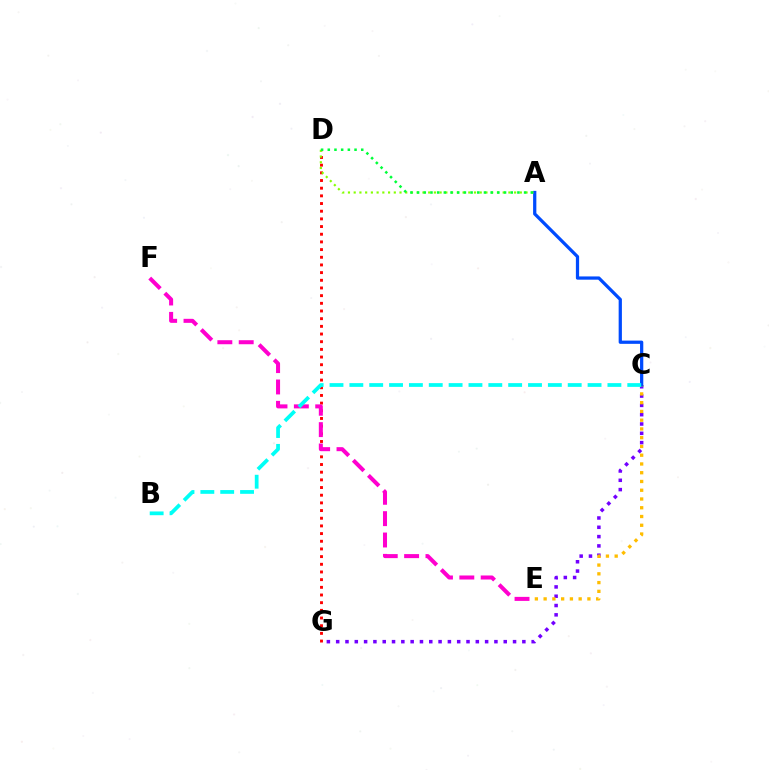{('D', 'G'): [{'color': '#ff0000', 'line_style': 'dotted', 'thickness': 2.09}], ('C', 'G'): [{'color': '#7200ff', 'line_style': 'dotted', 'thickness': 2.53}], ('C', 'E'): [{'color': '#ffbd00', 'line_style': 'dotted', 'thickness': 2.38}], ('E', 'F'): [{'color': '#ff00cf', 'line_style': 'dashed', 'thickness': 2.9}], ('A', 'C'): [{'color': '#004bff', 'line_style': 'solid', 'thickness': 2.34}], ('A', 'D'): [{'color': '#84ff00', 'line_style': 'dotted', 'thickness': 1.56}, {'color': '#00ff39', 'line_style': 'dotted', 'thickness': 1.82}], ('B', 'C'): [{'color': '#00fff6', 'line_style': 'dashed', 'thickness': 2.7}]}